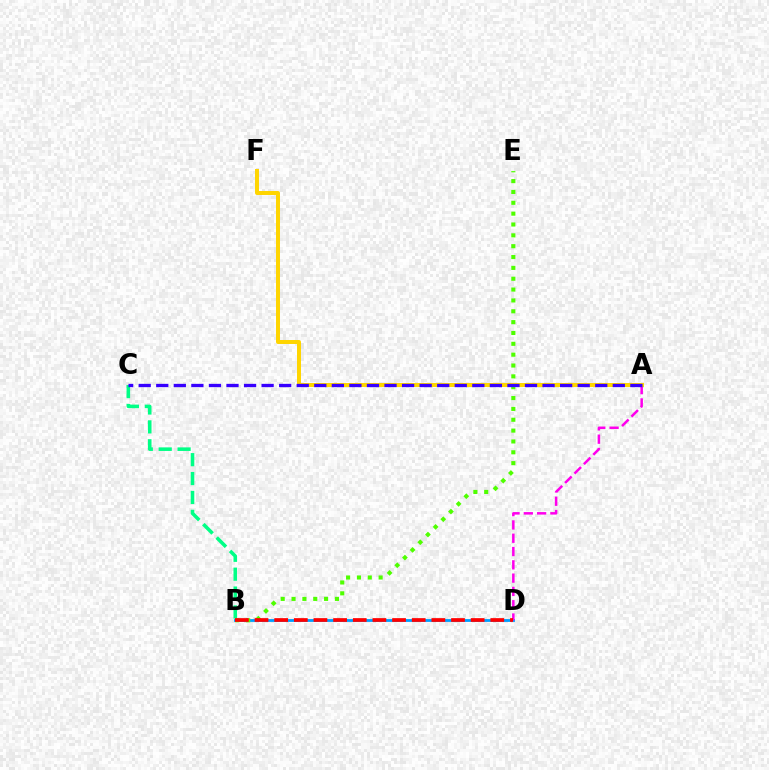{('B', 'D'): [{'color': '#009eff', 'line_style': 'solid', 'thickness': 2.02}, {'color': '#ff0000', 'line_style': 'dashed', 'thickness': 2.67}], ('B', 'E'): [{'color': '#4fff00', 'line_style': 'dotted', 'thickness': 2.95}], ('A', 'D'): [{'color': '#ff00ed', 'line_style': 'dashed', 'thickness': 1.81}], ('B', 'C'): [{'color': '#00ff86', 'line_style': 'dashed', 'thickness': 2.57}], ('A', 'F'): [{'color': '#ffd500', 'line_style': 'solid', 'thickness': 2.87}], ('A', 'C'): [{'color': '#3700ff', 'line_style': 'dashed', 'thickness': 2.39}]}